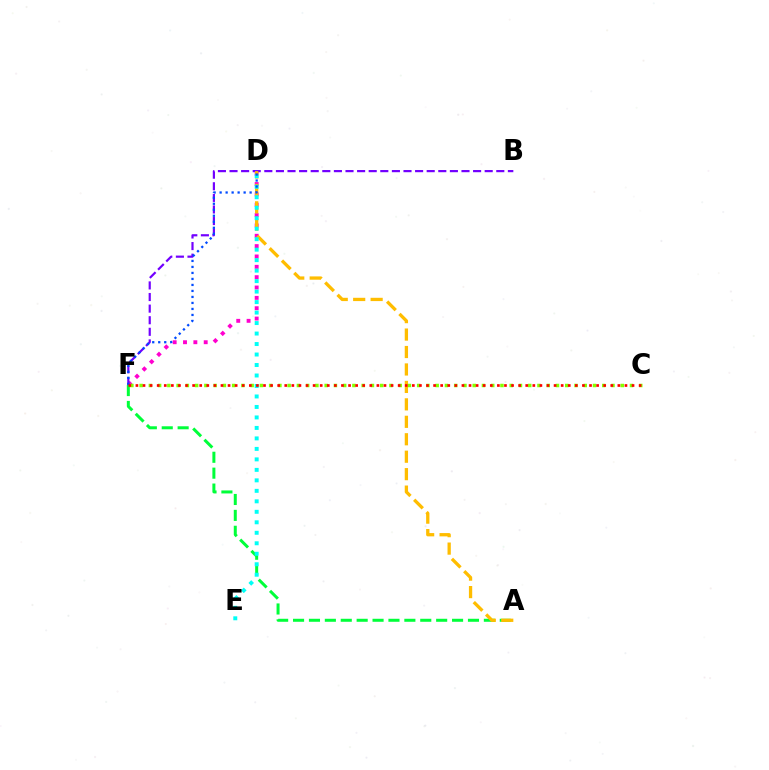{('D', 'F'): [{'color': '#ff00cf', 'line_style': 'dotted', 'thickness': 2.81}, {'color': '#004bff', 'line_style': 'dotted', 'thickness': 1.63}], ('B', 'F'): [{'color': '#7200ff', 'line_style': 'dashed', 'thickness': 1.58}], ('A', 'F'): [{'color': '#00ff39', 'line_style': 'dashed', 'thickness': 2.16}], ('A', 'D'): [{'color': '#ffbd00', 'line_style': 'dashed', 'thickness': 2.37}], ('D', 'E'): [{'color': '#00fff6', 'line_style': 'dotted', 'thickness': 2.85}], ('C', 'F'): [{'color': '#84ff00', 'line_style': 'dotted', 'thickness': 2.51}, {'color': '#ff0000', 'line_style': 'dotted', 'thickness': 1.93}]}